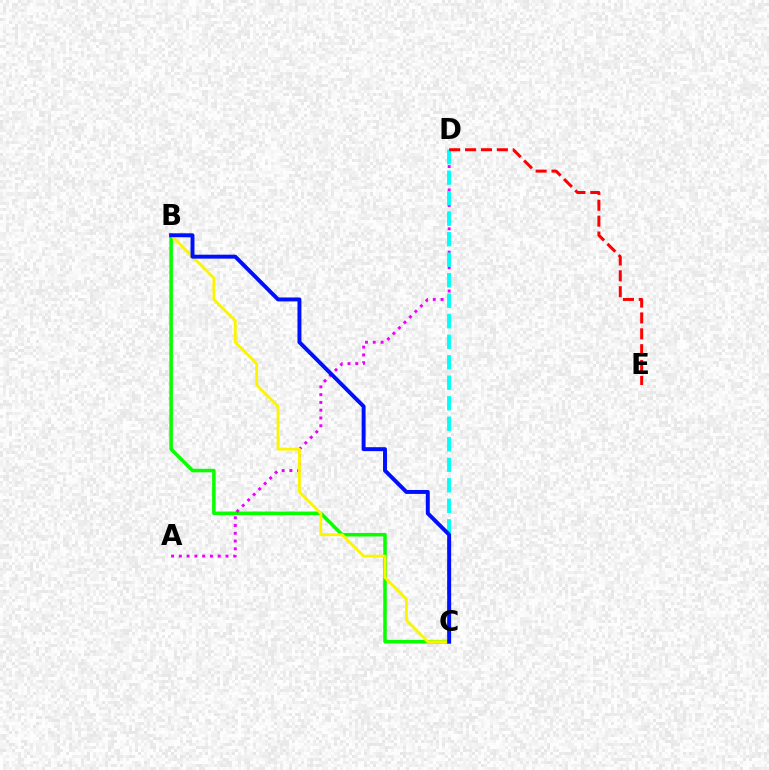{('B', 'C'): [{'color': '#08ff00', 'line_style': 'solid', 'thickness': 2.54}, {'color': '#fcf500', 'line_style': 'solid', 'thickness': 2.05}, {'color': '#0010ff', 'line_style': 'solid', 'thickness': 2.84}], ('A', 'D'): [{'color': '#ee00ff', 'line_style': 'dotted', 'thickness': 2.11}], ('C', 'D'): [{'color': '#00fff6', 'line_style': 'dashed', 'thickness': 2.79}], ('D', 'E'): [{'color': '#ff0000', 'line_style': 'dashed', 'thickness': 2.16}]}